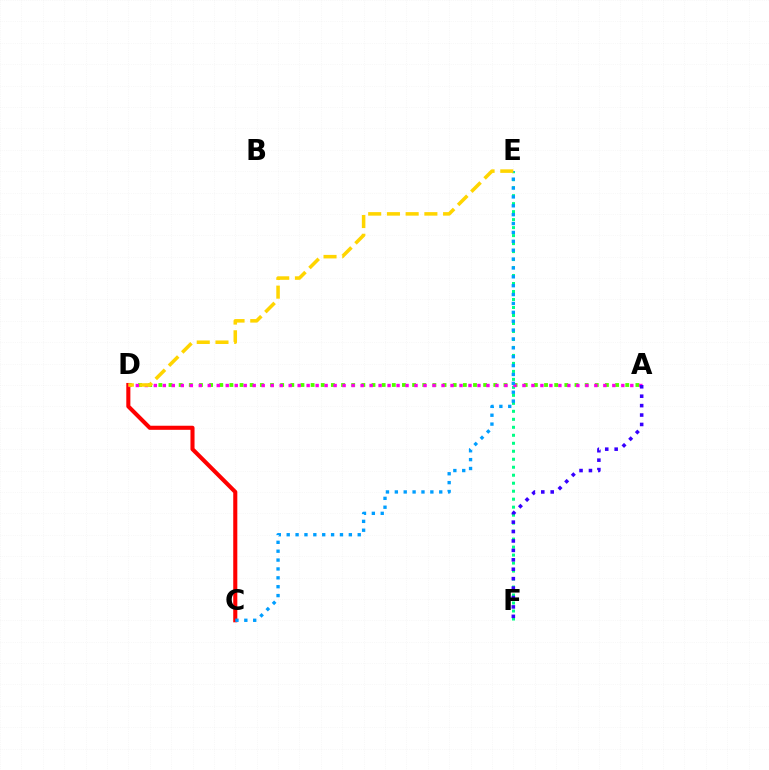{('A', 'D'): [{'color': '#4fff00', 'line_style': 'dotted', 'thickness': 2.76}, {'color': '#ff00ed', 'line_style': 'dotted', 'thickness': 2.44}], ('E', 'F'): [{'color': '#00ff86', 'line_style': 'dotted', 'thickness': 2.17}], ('C', 'D'): [{'color': '#ff0000', 'line_style': 'solid', 'thickness': 2.93}], ('C', 'E'): [{'color': '#009eff', 'line_style': 'dotted', 'thickness': 2.41}], ('D', 'E'): [{'color': '#ffd500', 'line_style': 'dashed', 'thickness': 2.54}], ('A', 'F'): [{'color': '#3700ff', 'line_style': 'dotted', 'thickness': 2.56}]}